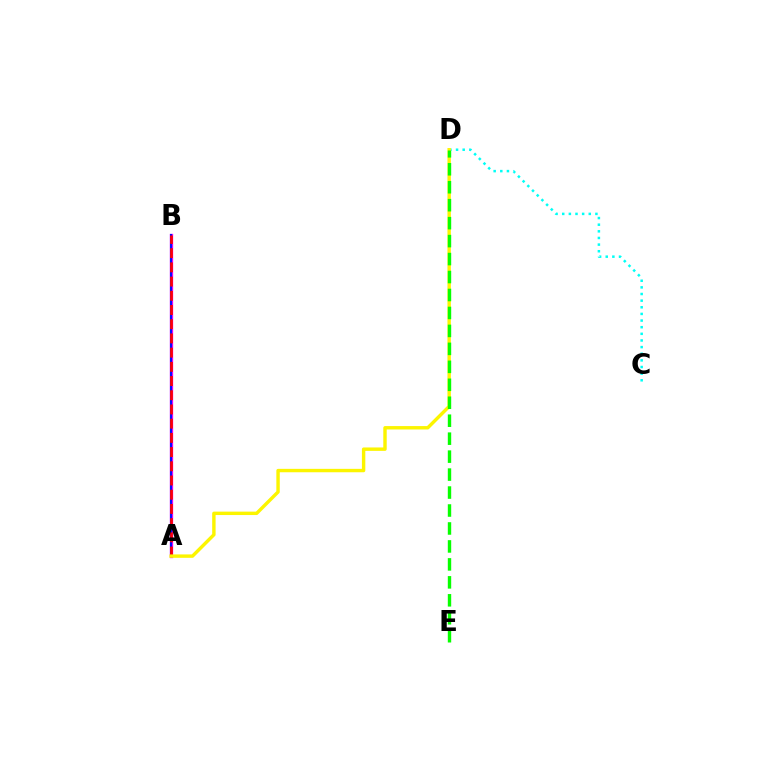{('C', 'D'): [{'color': '#00fff6', 'line_style': 'dotted', 'thickness': 1.8}], ('A', 'B'): [{'color': '#ee00ff', 'line_style': 'solid', 'thickness': 2.37}, {'color': '#0010ff', 'line_style': 'solid', 'thickness': 1.51}, {'color': '#ff0000', 'line_style': 'dashed', 'thickness': 1.93}], ('A', 'D'): [{'color': '#fcf500', 'line_style': 'solid', 'thickness': 2.45}], ('D', 'E'): [{'color': '#08ff00', 'line_style': 'dashed', 'thickness': 2.44}]}